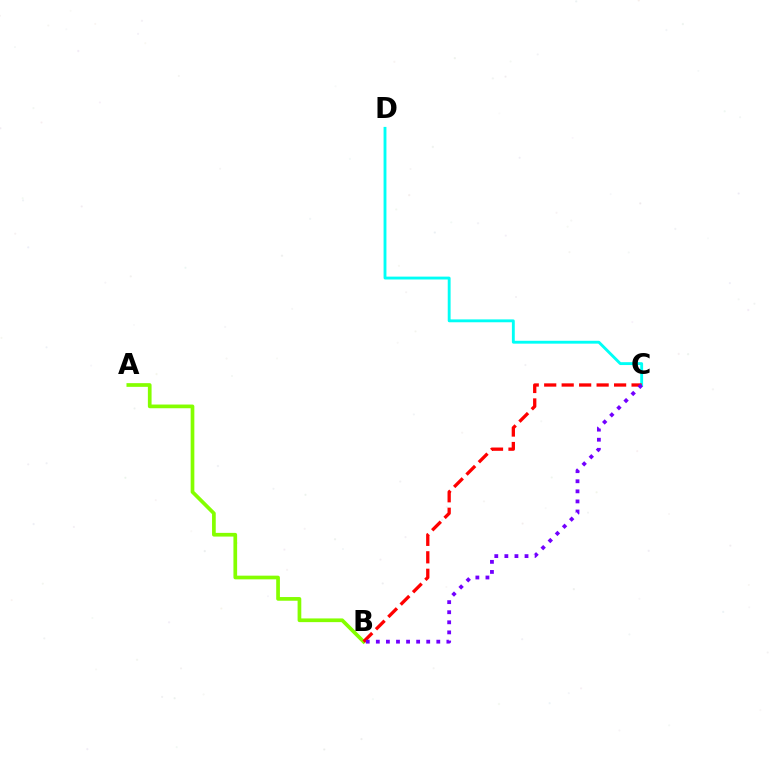{('C', 'D'): [{'color': '#00fff6', 'line_style': 'solid', 'thickness': 2.06}], ('A', 'B'): [{'color': '#84ff00', 'line_style': 'solid', 'thickness': 2.66}], ('B', 'C'): [{'color': '#ff0000', 'line_style': 'dashed', 'thickness': 2.37}, {'color': '#7200ff', 'line_style': 'dotted', 'thickness': 2.74}]}